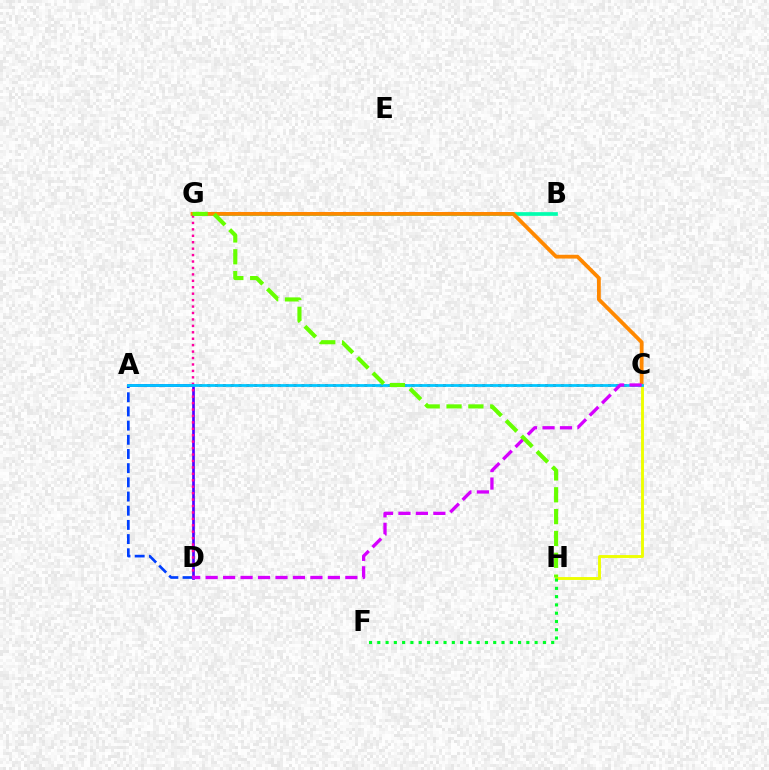{('B', 'G'): [{'color': '#00ffaf', 'line_style': 'solid', 'thickness': 2.66}], ('A', 'C'): [{'color': '#ff0000', 'line_style': 'dotted', 'thickness': 2.14}, {'color': '#00c7ff', 'line_style': 'solid', 'thickness': 2.0}], ('C', 'H'): [{'color': '#eeff00', 'line_style': 'solid', 'thickness': 2.08}], ('A', 'D'): [{'color': '#4f00ff', 'line_style': 'solid', 'thickness': 1.92}, {'color': '#003fff', 'line_style': 'dashed', 'thickness': 1.93}], ('C', 'G'): [{'color': '#ff8800', 'line_style': 'solid', 'thickness': 2.73}], ('D', 'G'): [{'color': '#ff00a0', 'line_style': 'dotted', 'thickness': 1.75}], ('C', 'D'): [{'color': '#d600ff', 'line_style': 'dashed', 'thickness': 2.37}], ('G', 'H'): [{'color': '#66ff00', 'line_style': 'dashed', 'thickness': 2.97}], ('F', 'H'): [{'color': '#00ff27', 'line_style': 'dotted', 'thickness': 2.25}]}